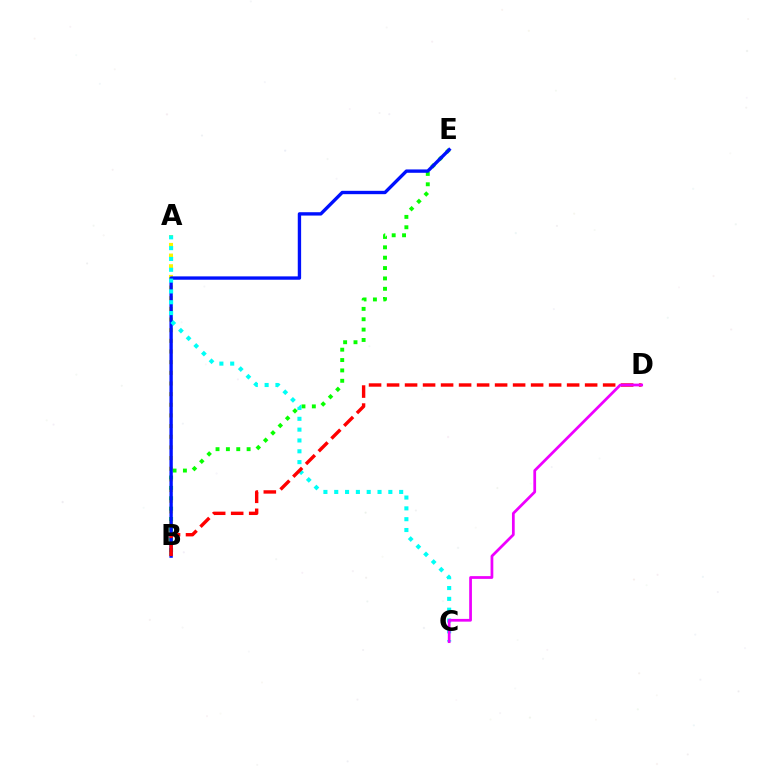{('A', 'B'): [{'color': '#fcf500', 'line_style': 'dotted', 'thickness': 2.9}], ('B', 'E'): [{'color': '#08ff00', 'line_style': 'dotted', 'thickness': 2.82}, {'color': '#0010ff', 'line_style': 'solid', 'thickness': 2.42}], ('A', 'C'): [{'color': '#00fff6', 'line_style': 'dotted', 'thickness': 2.94}], ('B', 'D'): [{'color': '#ff0000', 'line_style': 'dashed', 'thickness': 2.45}], ('C', 'D'): [{'color': '#ee00ff', 'line_style': 'solid', 'thickness': 1.98}]}